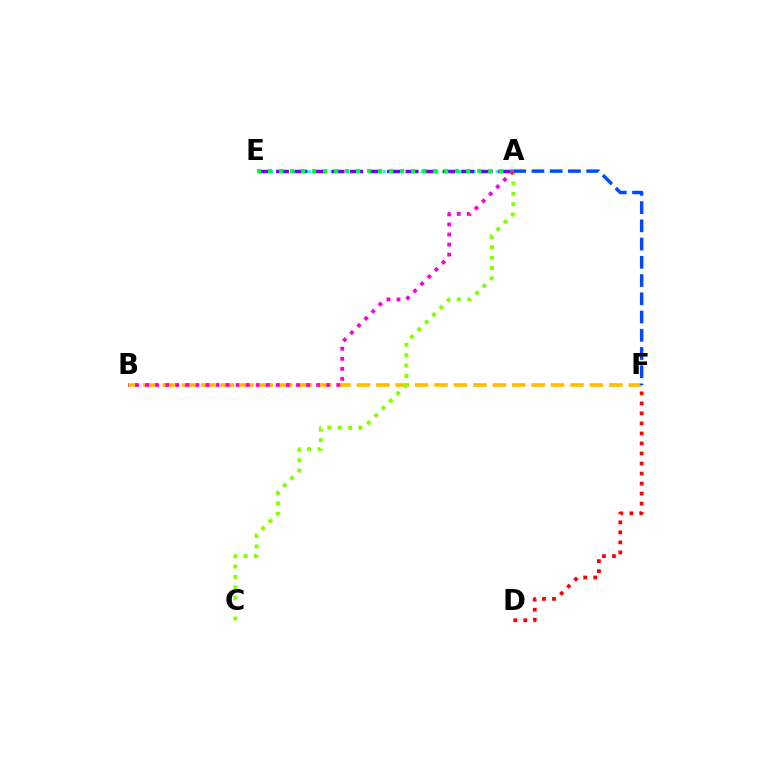{('A', 'E'): [{'color': '#00fff6', 'line_style': 'dotted', 'thickness': 2.04}, {'color': '#7200ff', 'line_style': 'dashed', 'thickness': 2.52}, {'color': '#00ff39', 'line_style': 'dotted', 'thickness': 2.99}], ('D', 'F'): [{'color': '#ff0000', 'line_style': 'dotted', 'thickness': 2.72}], ('B', 'F'): [{'color': '#ffbd00', 'line_style': 'dashed', 'thickness': 2.64}], ('A', 'C'): [{'color': '#84ff00', 'line_style': 'dotted', 'thickness': 2.82}], ('A', 'F'): [{'color': '#004bff', 'line_style': 'dashed', 'thickness': 2.48}], ('A', 'B'): [{'color': '#ff00cf', 'line_style': 'dotted', 'thickness': 2.73}]}